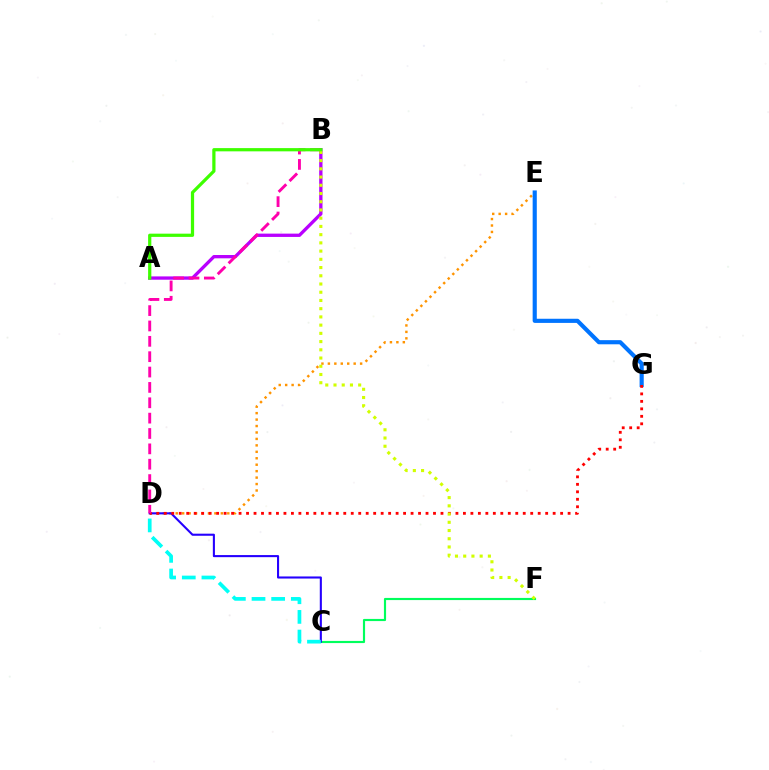{('C', 'F'): [{'color': '#00ff5c', 'line_style': 'solid', 'thickness': 1.55}], ('D', 'E'): [{'color': '#ff9400', 'line_style': 'dotted', 'thickness': 1.75}], ('C', 'D'): [{'color': '#2500ff', 'line_style': 'solid', 'thickness': 1.51}, {'color': '#00fff6', 'line_style': 'dashed', 'thickness': 2.67}], ('E', 'G'): [{'color': '#0074ff', 'line_style': 'solid', 'thickness': 2.98}], ('A', 'B'): [{'color': '#b900ff', 'line_style': 'solid', 'thickness': 2.38}, {'color': '#3dff00', 'line_style': 'solid', 'thickness': 2.32}], ('D', 'G'): [{'color': '#ff0000', 'line_style': 'dotted', 'thickness': 2.03}], ('B', 'D'): [{'color': '#ff00ac', 'line_style': 'dashed', 'thickness': 2.09}], ('B', 'F'): [{'color': '#d1ff00', 'line_style': 'dotted', 'thickness': 2.23}]}